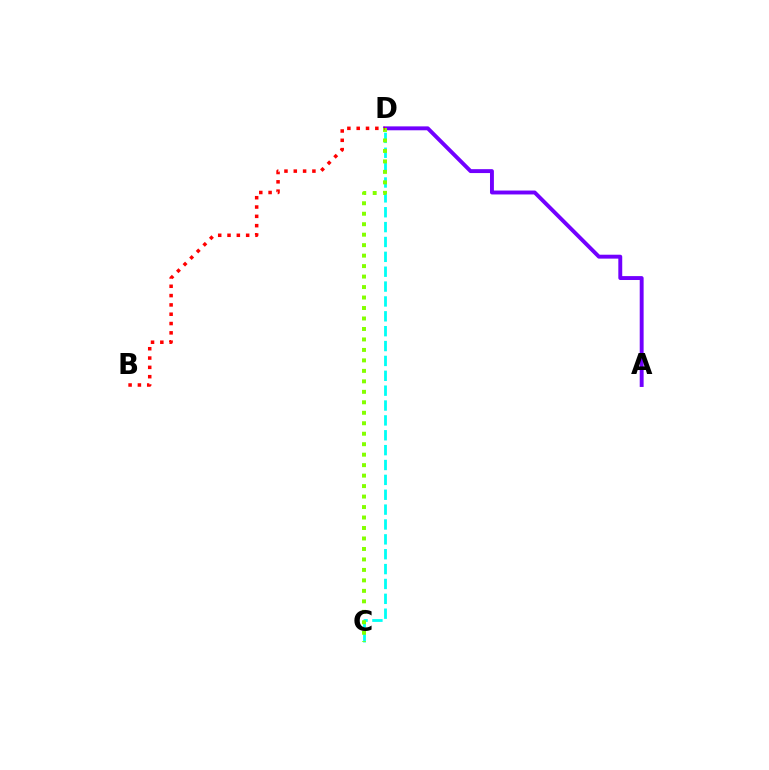{('A', 'D'): [{'color': '#7200ff', 'line_style': 'solid', 'thickness': 2.81}], ('C', 'D'): [{'color': '#00fff6', 'line_style': 'dashed', 'thickness': 2.02}, {'color': '#84ff00', 'line_style': 'dotted', 'thickness': 2.85}], ('B', 'D'): [{'color': '#ff0000', 'line_style': 'dotted', 'thickness': 2.53}]}